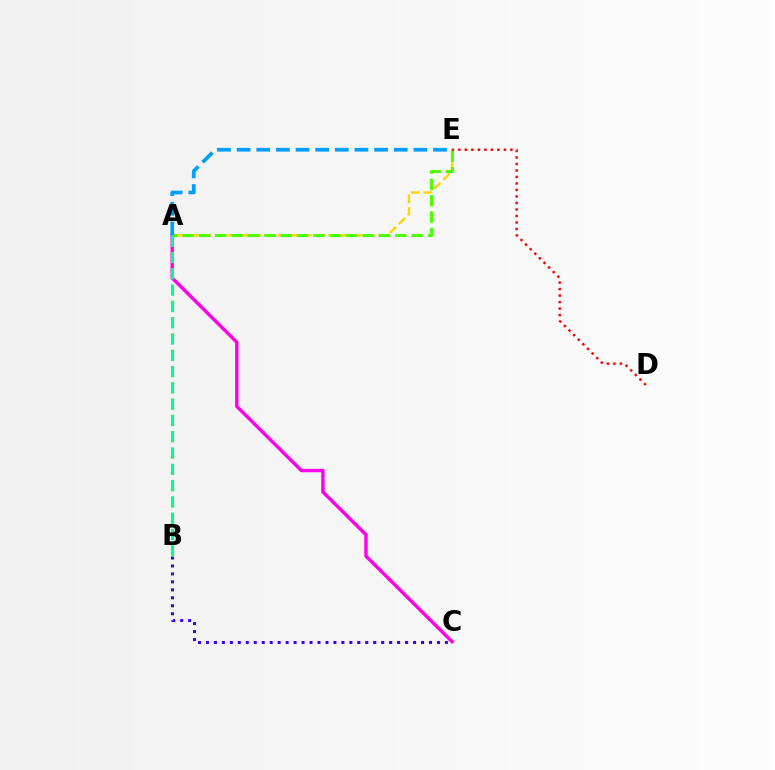{('B', 'C'): [{'color': '#3700ff', 'line_style': 'dotted', 'thickness': 2.16}], ('A', 'C'): [{'color': '#ff00ed', 'line_style': 'solid', 'thickness': 2.45}], ('A', 'E'): [{'color': '#ffd500', 'line_style': 'dashed', 'thickness': 1.7}, {'color': '#4fff00', 'line_style': 'dashed', 'thickness': 2.22}, {'color': '#009eff', 'line_style': 'dashed', 'thickness': 2.67}], ('A', 'B'): [{'color': '#00ff86', 'line_style': 'dashed', 'thickness': 2.21}], ('D', 'E'): [{'color': '#ff0000', 'line_style': 'dotted', 'thickness': 1.77}]}